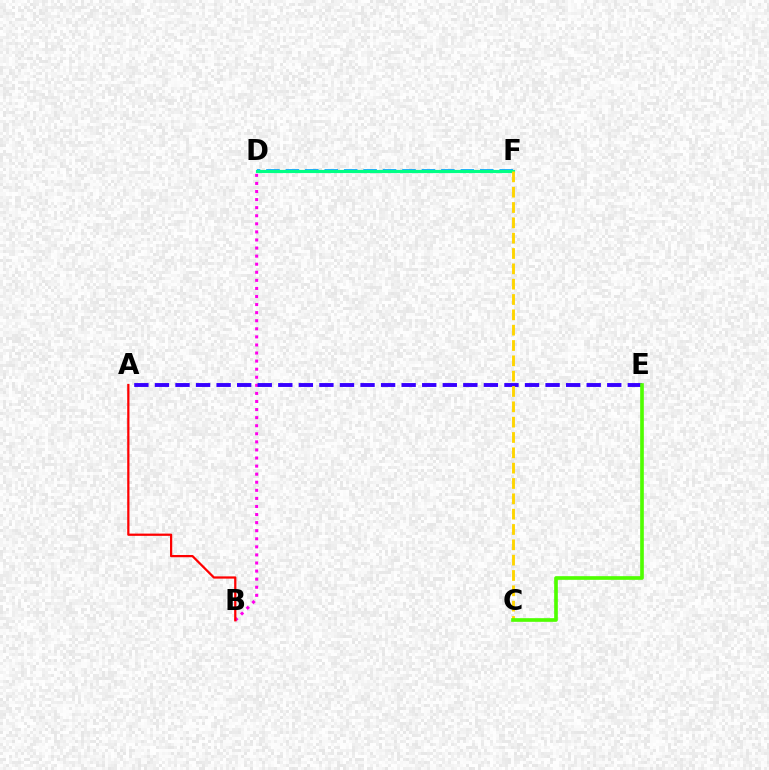{('D', 'F'): [{'color': '#009eff', 'line_style': 'dashed', 'thickness': 2.64}, {'color': '#00ff86', 'line_style': 'solid', 'thickness': 2.28}], ('B', 'D'): [{'color': '#ff00ed', 'line_style': 'dotted', 'thickness': 2.19}], ('A', 'B'): [{'color': '#ff0000', 'line_style': 'solid', 'thickness': 1.61}], ('A', 'E'): [{'color': '#3700ff', 'line_style': 'dashed', 'thickness': 2.79}], ('C', 'F'): [{'color': '#ffd500', 'line_style': 'dashed', 'thickness': 2.08}], ('C', 'E'): [{'color': '#4fff00', 'line_style': 'solid', 'thickness': 2.63}]}